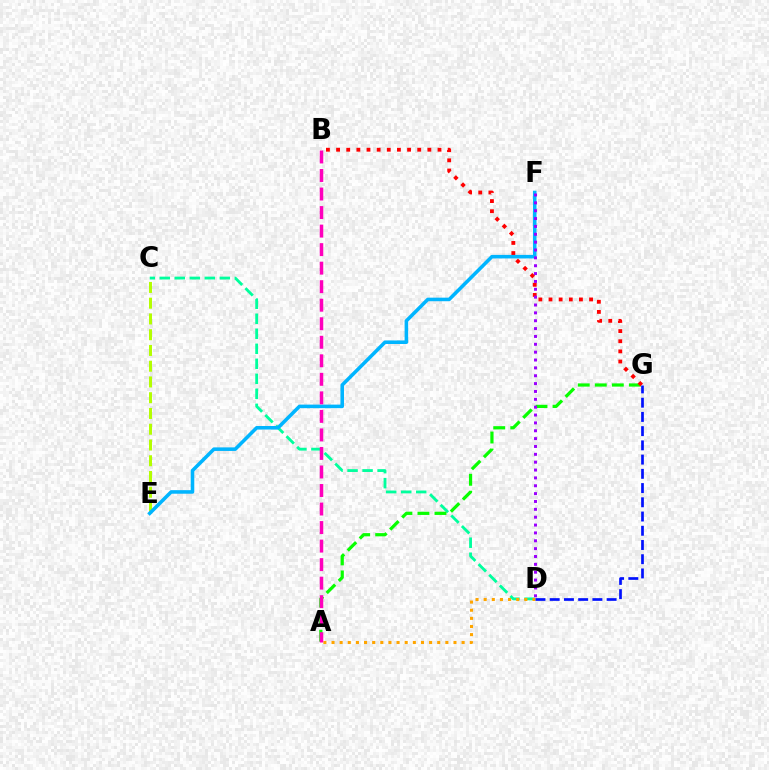{('C', 'D'): [{'color': '#00ff9d', 'line_style': 'dashed', 'thickness': 2.04}], ('A', 'G'): [{'color': '#08ff00', 'line_style': 'dashed', 'thickness': 2.31}], ('B', 'G'): [{'color': '#ff0000', 'line_style': 'dotted', 'thickness': 2.76}], ('C', 'E'): [{'color': '#b3ff00', 'line_style': 'dashed', 'thickness': 2.14}], ('E', 'F'): [{'color': '#00b5ff', 'line_style': 'solid', 'thickness': 2.56}], ('A', 'D'): [{'color': '#ffa500', 'line_style': 'dotted', 'thickness': 2.21}], ('A', 'B'): [{'color': '#ff00bd', 'line_style': 'dashed', 'thickness': 2.52}], ('D', 'F'): [{'color': '#9b00ff', 'line_style': 'dotted', 'thickness': 2.14}], ('D', 'G'): [{'color': '#0010ff', 'line_style': 'dashed', 'thickness': 1.93}]}